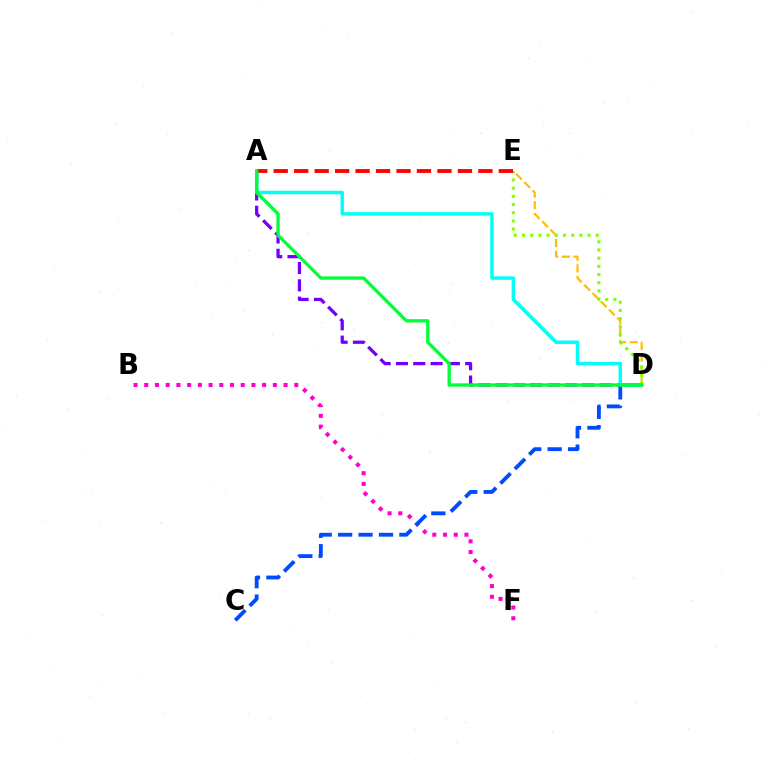{('B', 'F'): [{'color': '#ff00cf', 'line_style': 'dotted', 'thickness': 2.91}], ('D', 'E'): [{'color': '#ffbd00', 'line_style': 'dashed', 'thickness': 1.59}, {'color': '#84ff00', 'line_style': 'dotted', 'thickness': 2.22}], ('C', 'D'): [{'color': '#004bff', 'line_style': 'dashed', 'thickness': 2.77}], ('A', 'D'): [{'color': '#7200ff', 'line_style': 'dashed', 'thickness': 2.35}, {'color': '#00fff6', 'line_style': 'solid', 'thickness': 2.49}, {'color': '#00ff39', 'line_style': 'solid', 'thickness': 2.38}], ('A', 'E'): [{'color': '#ff0000', 'line_style': 'dashed', 'thickness': 2.78}]}